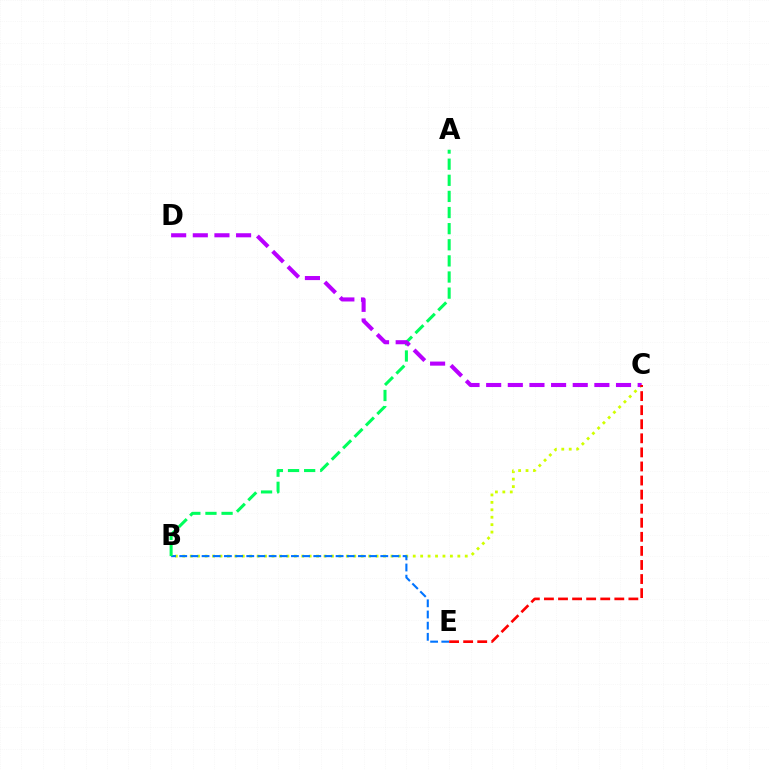{('B', 'C'): [{'color': '#d1ff00', 'line_style': 'dotted', 'thickness': 2.02}], ('B', 'E'): [{'color': '#0074ff', 'line_style': 'dashed', 'thickness': 1.52}], ('A', 'B'): [{'color': '#00ff5c', 'line_style': 'dashed', 'thickness': 2.19}], ('C', 'D'): [{'color': '#b900ff', 'line_style': 'dashed', 'thickness': 2.94}], ('C', 'E'): [{'color': '#ff0000', 'line_style': 'dashed', 'thickness': 1.91}]}